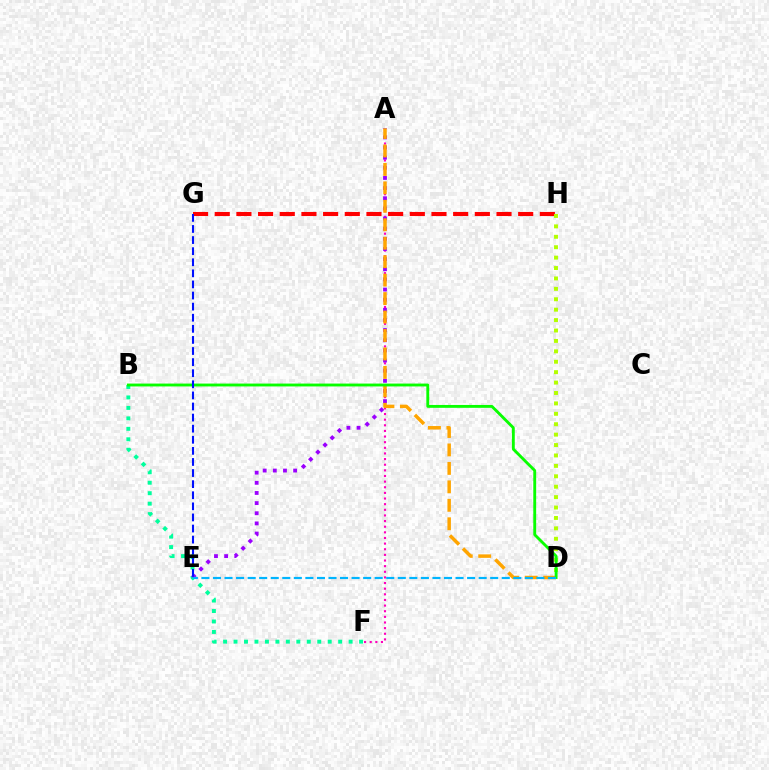{('G', 'H'): [{'color': '#ff0000', 'line_style': 'dashed', 'thickness': 2.94}], ('A', 'F'): [{'color': '#ff00bd', 'line_style': 'dotted', 'thickness': 1.53}], ('B', 'F'): [{'color': '#00ff9d', 'line_style': 'dotted', 'thickness': 2.84}], ('A', 'E'): [{'color': '#9b00ff', 'line_style': 'dotted', 'thickness': 2.76}], ('D', 'H'): [{'color': '#b3ff00', 'line_style': 'dotted', 'thickness': 2.83}], ('A', 'D'): [{'color': '#ffa500', 'line_style': 'dashed', 'thickness': 2.51}], ('B', 'D'): [{'color': '#08ff00', 'line_style': 'solid', 'thickness': 2.06}], ('D', 'E'): [{'color': '#00b5ff', 'line_style': 'dashed', 'thickness': 1.57}], ('E', 'G'): [{'color': '#0010ff', 'line_style': 'dashed', 'thickness': 1.51}]}